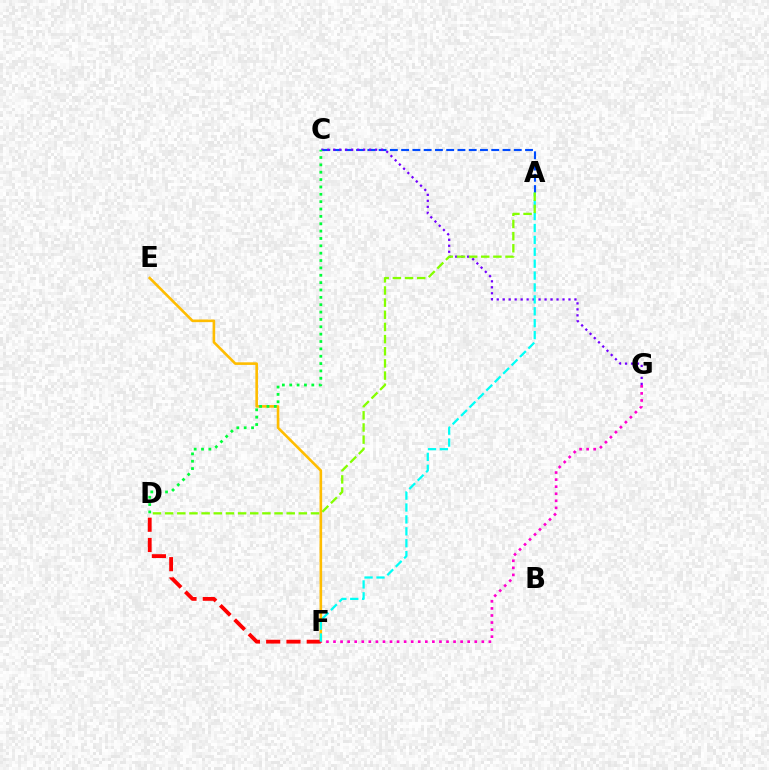{('E', 'F'): [{'color': '#ffbd00', 'line_style': 'solid', 'thickness': 1.88}], ('A', 'C'): [{'color': '#004bff', 'line_style': 'dashed', 'thickness': 1.53}], ('C', 'G'): [{'color': '#7200ff', 'line_style': 'dotted', 'thickness': 1.62}], ('D', 'F'): [{'color': '#ff0000', 'line_style': 'dashed', 'thickness': 2.76}], ('F', 'G'): [{'color': '#ff00cf', 'line_style': 'dotted', 'thickness': 1.92}], ('A', 'F'): [{'color': '#00fff6', 'line_style': 'dashed', 'thickness': 1.62}], ('C', 'D'): [{'color': '#00ff39', 'line_style': 'dotted', 'thickness': 2.0}], ('A', 'D'): [{'color': '#84ff00', 'line_style': 'dashed', 'thickness': 1.65}]}